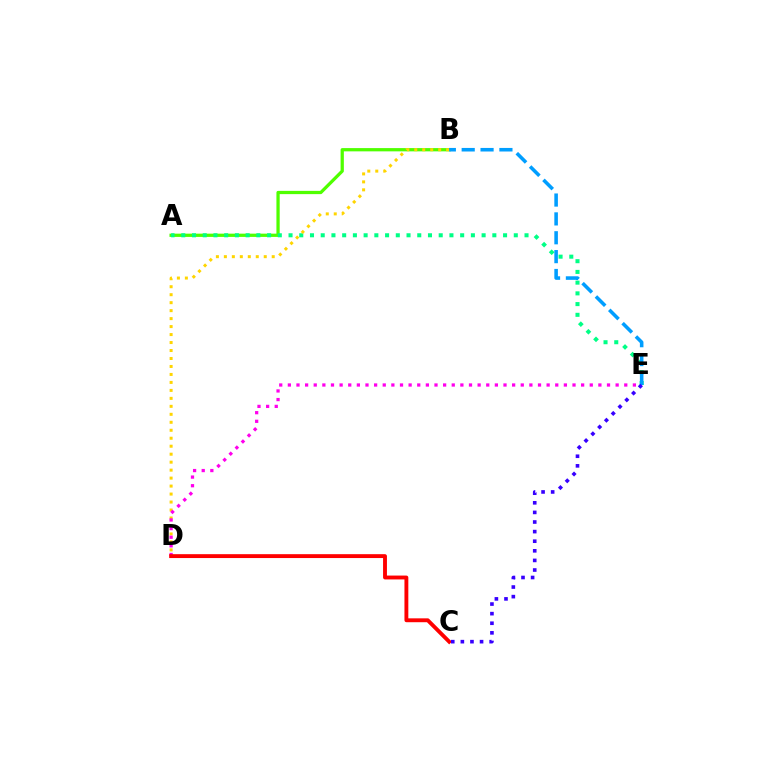{('A', 'B'): [{'color': '#4fff00', 'line_style': 'solid', 'thickness': 2.34}], ('A', 'E'): [{'color': '#00ff86', 'line_style': 'dotted', 'thickness': 2.91}], ('B', 'D'): [{'color': '#ffd500', 'line_style': 'dotted', 'thickness': 2.17}], ('D', 'E'): [{'color': '#ff00ed', 'line_style': 'dotted', 'thickness': 2.34}], ('B', 'E'): [{'color': '#009eff', 'line_style': 'dashed', 'thickness': 2.56}], ('C', 'D'): [{'color': '#ff0000', 'line_style': 'solid', 'thickness': 2.79}], ('C', 'E'): [{'color': '#3700ff', 'line_style': 'dotted', 'thickness': 2.61}]}